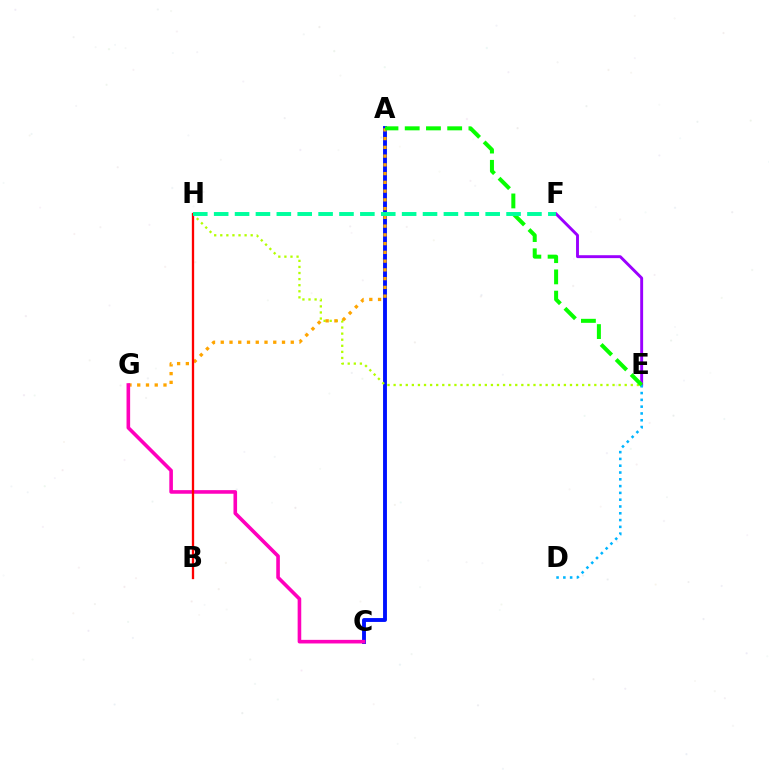{('A', 'C'): [{'color': '#0010ff', 'line_style': 'solid', 'thickness': 2.79}], ('E', 'F'): [{'color': '#9b00ff', 'line_style': 'solid', 'thickness': 2.09}], ('E', 'H'): [{'color': '#b3ff00', 'line_style': 'dotted', 'thickness': 1.65}], ('A', 'G'): [{'color': '#ffa500', 'line_style': 'dotted', 'thickness': 2.38}], ('D', 'E'): [{'color': '#00b5ff', 'line_style': 'dotted', 'thickness': 1.85}], ('A', 'E'): [{'color': '#08ff00', 'line_style': 'dashed', 'thickness': 2.89}], ('C', 'G'): [{'color': '#ff00bd', 'line_style': 'solid', 'thickness': 2.6}], ('B', 'H'): [{'color': '#ff0000', 'line_style': 'solid', 'thickness': 1.66}], ('F', 'H'): [{'color': '#00ff9d', 'line_style': 'dashed', 'thickness': 2.84}]}